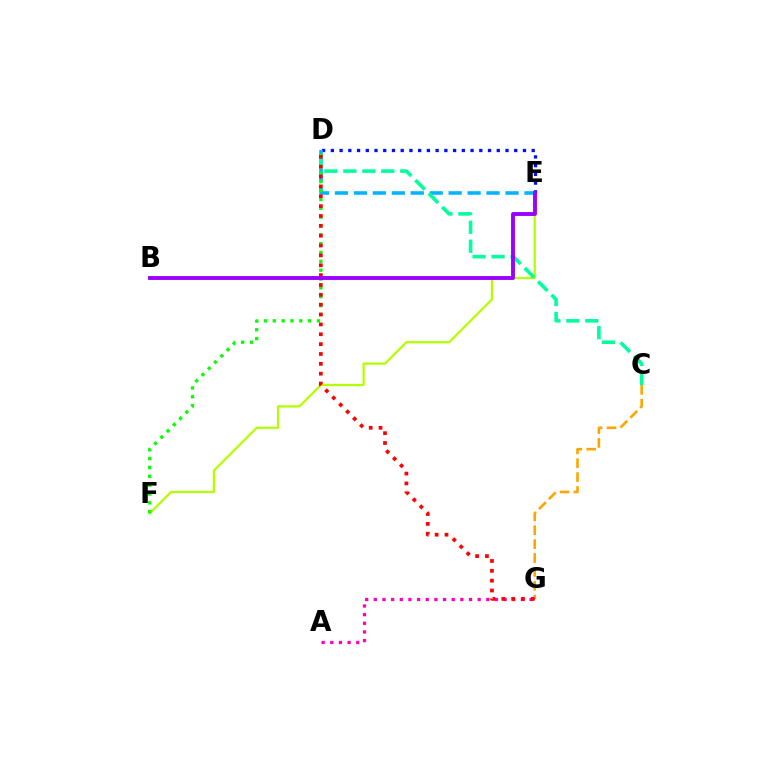{('D', 'E'): [{'color': '#0010ff', 'line_style': 'dotted', 'thickness': 2.37}, {'color': '#00b5ff', 'line_style': 'dashed', 'thickness': 2.57}], ('E', 'F'): [{'color': '#b3ff00', 'line_style': 'solid', 'thickness': 1.62}], ('A', 'G'): [{'color': '#ff00bd', 'line_style': 'dotted', 'thickness': 2.35}], ('D', 'F'): [{'color': '#08ff00', 'line_style': 'dotted', 'thickness': 2.4}], ('C', 'D'): [{'color': '#00ff9d', 'line_style': 'dashed', 'thickness': 2.58}], ('C', 'G'): [{'color': '#ffa500', 'line_style': 'dashed', 'thickness': 1.89}], ('D', 'G'): [{'color': '#ff0000', 'line_style': 'dotted', 'thickness': 2.68}], ('B', 'E'): [{'color': '#9b00ff', 'line_style': 'solid', 'thickness': 2.79}]}